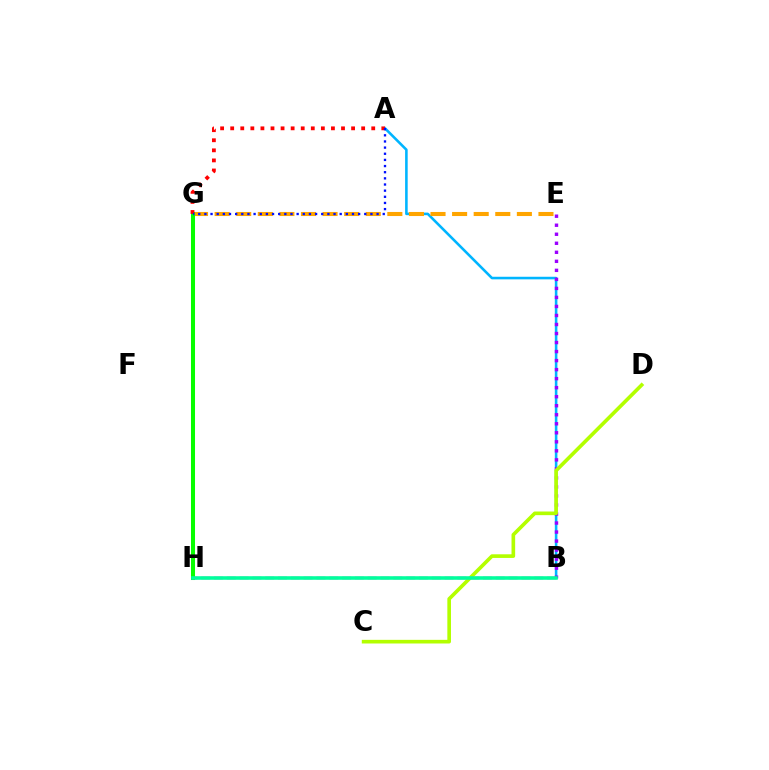{('A', 'B'): [{'color': '#00b5ff', 'line_style': 'solid', 'thickness': 1.86}], ('B', 'E'): [{'color': '#9b00ff', 'line_style': 'dotted', 'thickness': 2.45}], ('E', 'G'): [{'color': '#ffa500', 'line_style': 'dashed', 'thickness': 2.93}], ('B', 'H'): [{'color': '#ff00bd', 'line_style': 'dashed', 'thickness': 1.74}, {'color': '#00ff9d', 'line_style': 'solid', 'thickness': 2.57}], ('C', 'D'): [{'color': '#b3ff00', 'line_style': 'solid', 'thickness': 2.62}], ('G', 'H'): [{'color': '#08ff00', 'line_style': 'solid', 'thickness': 2.91}], ('A', 'G'): [{'color': '#ff0000', 'line_style': 'dotted', 'thickness': 2.74}, {'color': '#0010ff', 'line_style': 'dotted', 'thickness': 1.67}]}